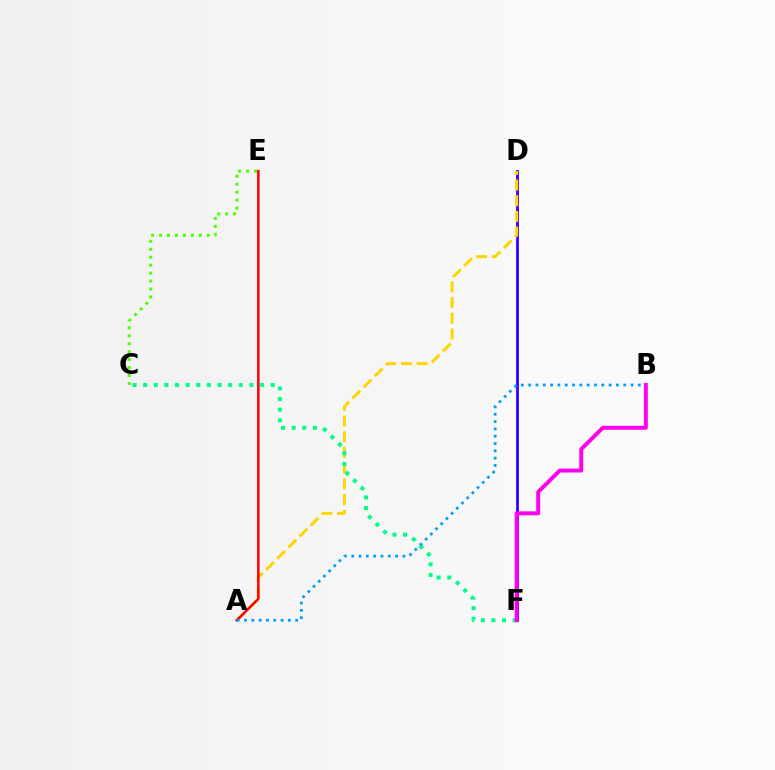{('D', 'F'): [{'color': '#3700ff', 'line_style': 'solid', 'thickness': 2.03}], ('C', 'E'): [{'color': '#4fff00', 'line_style': 'dotted', 'thickness': 2.16}], ('A', 'D'): [{'color': '#ffd500', 'line_style': 'dashed', 'thickness': 2.13}], ('C', 'F'): [{'color': '#00ff86', 'line_style': 'dotted', 'thickness': 2.89}], ('A', 'E'): [{'color': '#ff0000', 'line_style': 'solid', 'thickness': 1.81}], ('A', 'B'): [{'color': '#009eff', 'line_style': 'dotted', 'thickness': 1.99}], ('B', 'F'): [{'color': '#ff00ed', 'line_style': 'solid', 'thickness': 2.84}]}